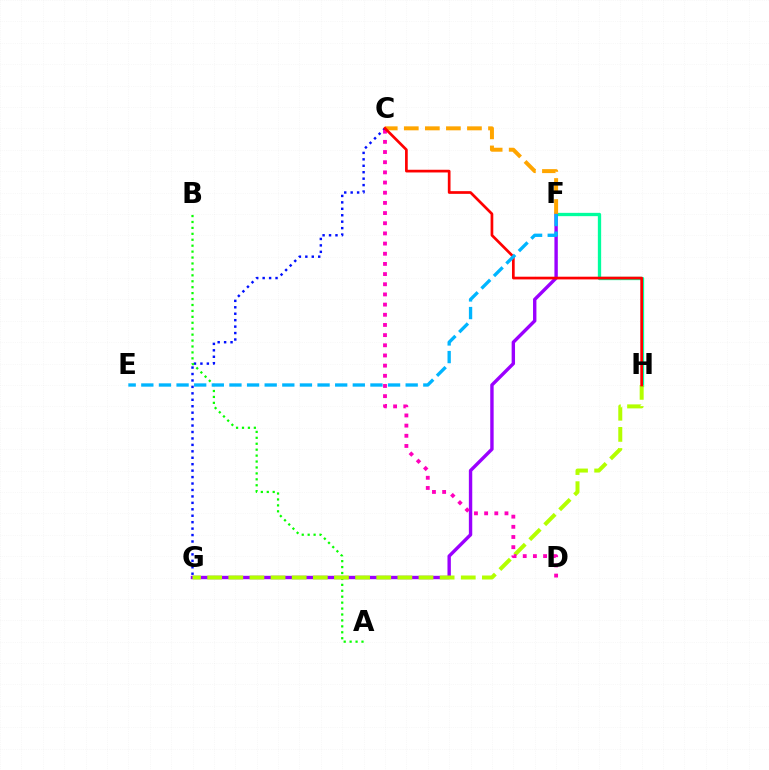{('C', 'G'): [{'color': '#0010ff', 'line_style': 'dotted', 'thickness': 1.75}], ('F', 'H'): [{'color': '#00ff9d', 'line_style': 'solid', 'thickness': 2.38}], ('A', 'B'): [{'color': '#08ff00', 'line_style': 'dotted', 'thickness': 1.61}], ('F', 'G'): [{'color': '#9b00ff', 'line_style': 'solid', 'thickness': 2.44}], ('G', 'H'): [{'color': '#b3ff00', 'line_style': 'dashed', 'thickness': 2.87}], ('C', 'F'): [{'color': '#ffa500', 'line_style': 'dashed', 'thickness': 2.86}], ('C', 'D'): [{'color': '#ff00bd', 'line_style': 'dotted', 'thickness': 2.76}], ('C', 'H'): [{'color': '#ff0000', 'line_style': 'solid', 'thickness': 1.94}], ('E', 'F'): [{'color': '#00b5ff', 'line_style': 'dashed', 'thickness': 2.39}]}